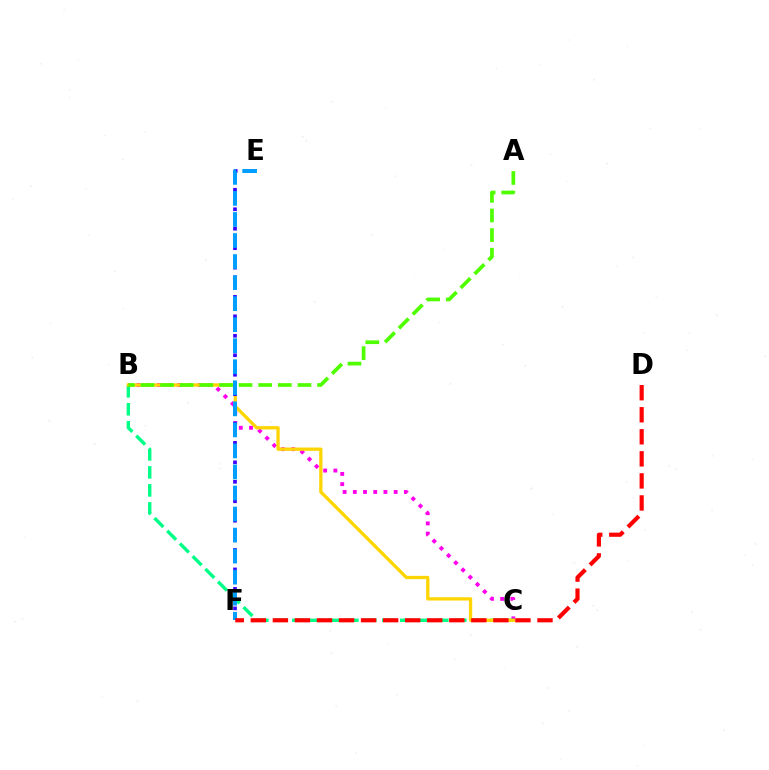{('B', 'C'): [{'color': '#ff00ed', 'line_style': 'dotted', 'thickness': 2.77}, {'color': '#00ff86', 'line_style': 'dashed', 'thickness': 2.44}, {'color': '#ffd500', 'line_style': 'solid', 'thickness': 2.37}], ('E', 'F'): [{'color': '#3700ff', 'line_style': 'dotted', 'thickness': 2.64}, {'color': '#009eff', 'line_style': 'dashed', 'thickness': 2.86}], ('D', 'F'): [{'color': '#ff0000', 'line_style': 'dashed', 'thickness': 3.0}], ('A', 'B'): [{'color': '#4fff00', 'line_style': 'dashed', 'thickness': 2.67}]}